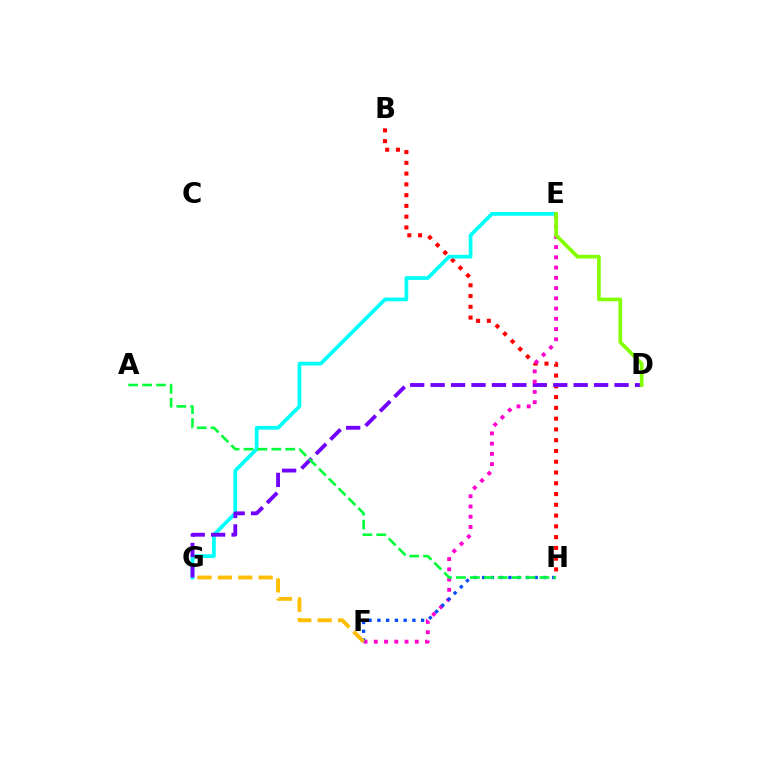{('B', 'H'): [{'color': '#ff0000', 'line_style': 'dotted', 'thickness': 2.93}], ('E', 'G'): [{'color': '#00fff6', 'line_style': 'solid', 'thickness': 2.68}], ('D', 'G'): [{'color': '#7200ff', 'line_style': 'dashed', 'thickness': 2.78}], ('E', 'F'): [{'color': '#ff00cf', 'line_style': 'dotted', 'thickness': 2.78}], ('D', 'E'): [{'color': '#84ff00', 'line_style': 'solid', 'thickness': 2.66}], ('F', 'H'): [{'color': '#004bff', 'line_style': 'dotted', 'thickness': 2.38}], ('F', 'G'): [{'color': '#ffbd00', 'line_style': 'dashed', 'thickness': 2.77}], ('A', 'H'): [{'color': '#00ff39', 'line_style': 'dashed', 'thickness': 1.89}]}